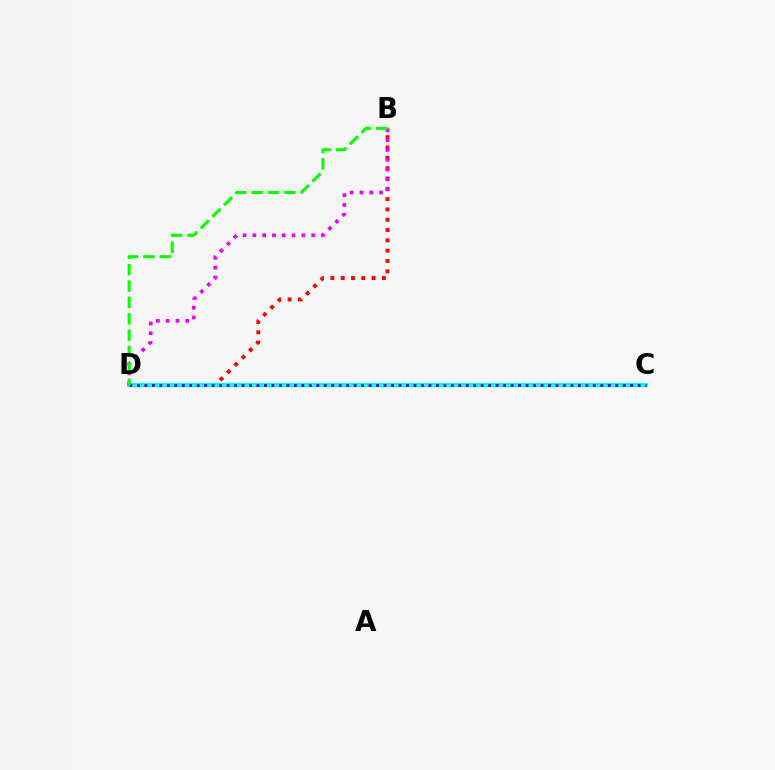{('C', 'D'): [{'color': '#fcf500', 'line_style': 'dotted', 'thickness': 2.31}, {'color': '#00fff6', 'line_style': 'solid', 'thickness': 2.94}, {'color': '#0010ff', 'line_style': 'dotted', 'thickness': 2.03}], ('B', 'D'): [{'color': '#ff0000', 'line_style': 'dotted', 'thickness': 2.8}, {'color': '#ee00ff', 'line_style': 'dotted', 'thickness': 2.66}, {'color': '#08ff00', 'line_style': 'dashed', 'thickness': 2.22}]}